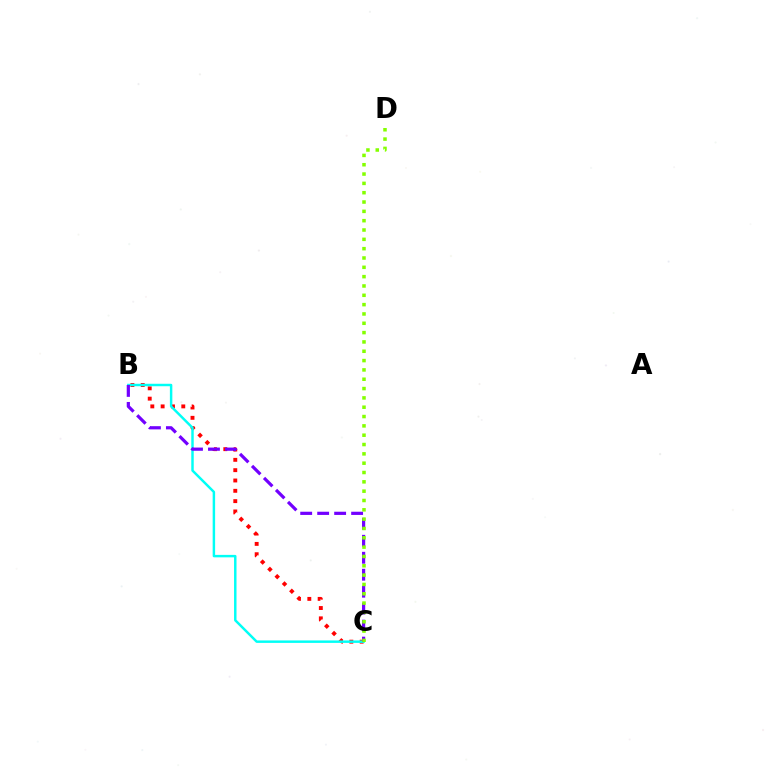{('B', 'C'): [{'color': '#ff0000', 'line_style': 'dotted', 'thickness': 2.8}, {'color': '#00fff6', 'line_style': 'solid', 'thickness': 1.77}, {'color': '#7200ff', 'line_style': 'dashed', 'thickness': 2.31}], ('C', 'D'): [{'color': '#84ff00', 'line_style': 'dotted', 'thickness': 2.53}]}